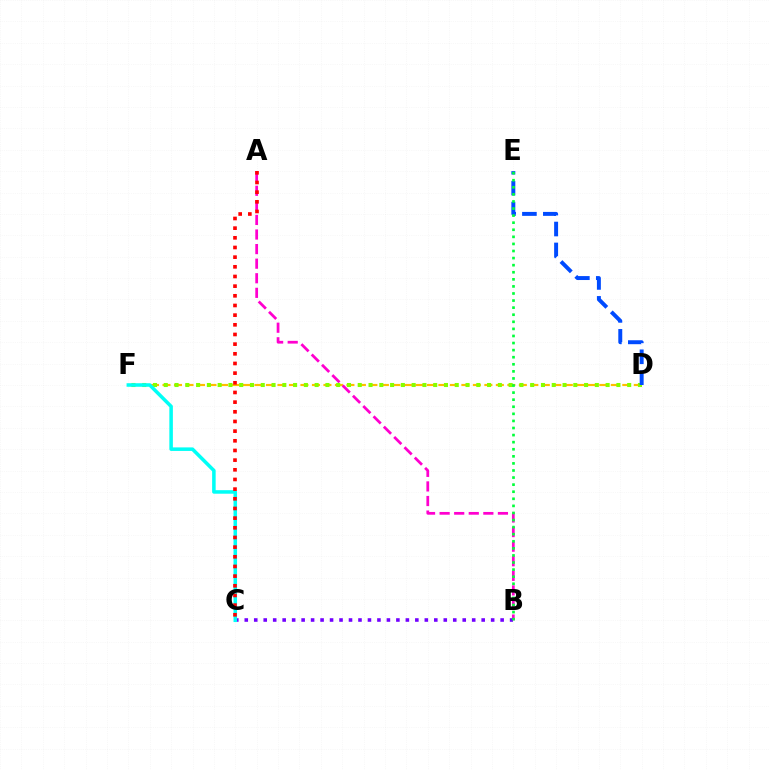{('D', 'F'): [{'color': '#ffbd00', 'line_style': 'dashed', 'thickness': 1.56}, {'color': '#84ff00', 'line_style': 'dotted', 'thickness': 2.93}], ('A', 'B'): [{'color': '#ff00cf', 'line_style': 'dashed', 'thickness': 1.98}], ('D', 'E'): [{'color': '#004bff', 'line_style': 'dashed', 'thickness': 2.84}], ('B', 'C'): [{'color': '#7200ff', 'line_style': 'dotted', 'thickness': 2.57}], ('C', 'F'): [{'color': '#00fff6', 'line_style': 'solid', 'thickness': 2.55}], ('A', 'C'): [{'color': '#ff0000', 'line_style': 'dotted', 'thickness': 2.63}], ('B', 'E'): [{'color': '#00ff39', 'line_style': 'dotted', 'thickness': 1.92}]}